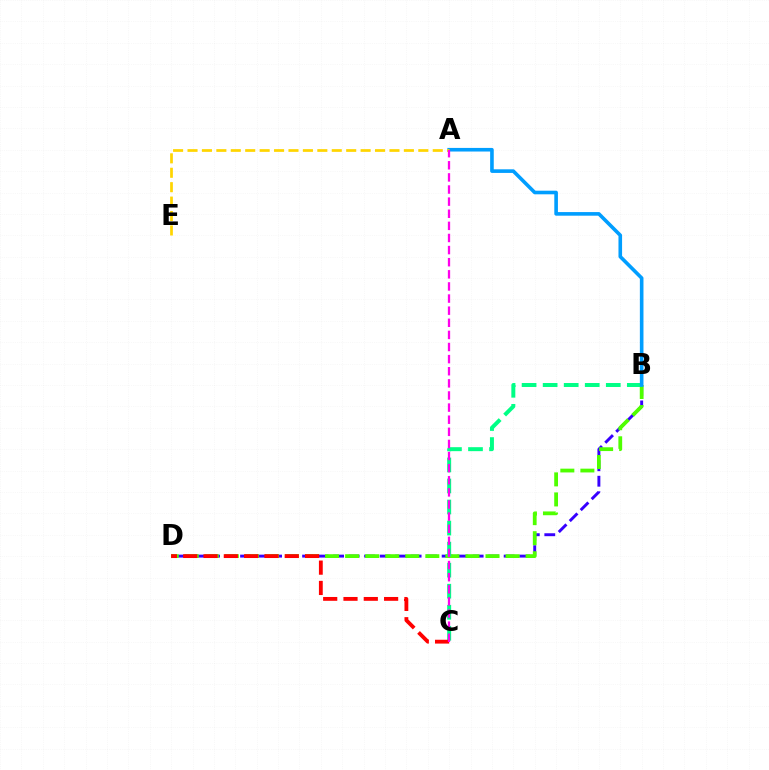{('B', 'D'): [{'color': '#3700ff', 'line_style': 'dashed', 'thickness': 2.11}, {'color': '#4fff00', 'line_style': 'dashed', 'thickness': 2.72}], ('B', 'C'): [{'color': '#00ff86', 'line_style': 'dashed', 'thickness': 2.86}], ('C', 'D'): [{'color': '#ff0000', 'line_style': 'dashed', 'thickness': 2.76}], ('A', 'B'): [{'color': '#009eff', 'line_style': 'solid', 'thickness': 2.6}], ('A', 'E'): [{'color': '#ffd500', 'line_style': 'dashed', 'thickness': 1.96}], ('A', 'C'): [{'color': '#ff00ed', 'line_style': 'dashed', 'thickness': 1.65}]}